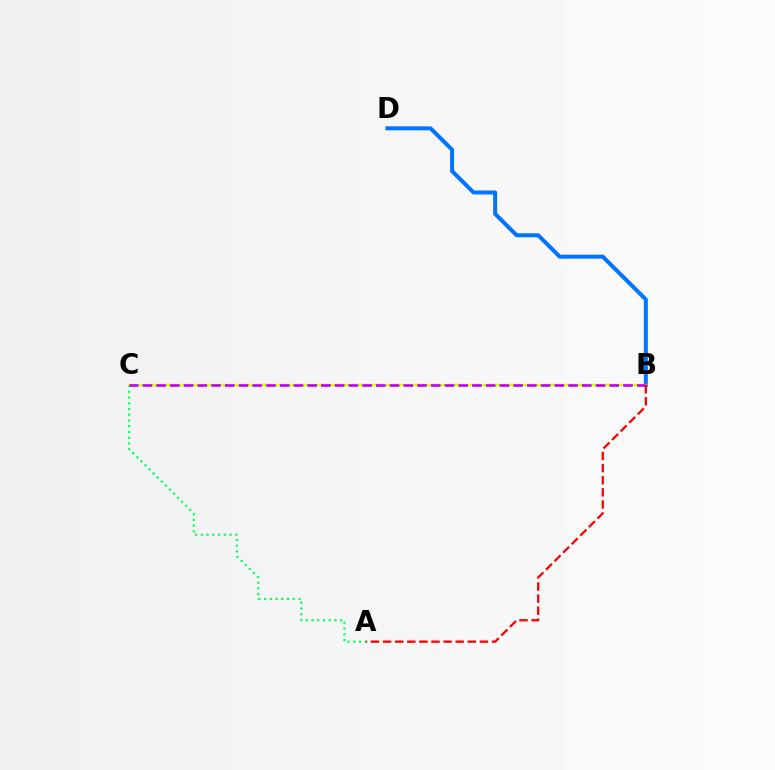{('B', 'D'): [{'color': '#0074ff', 'line_style': 'solid', 'thickness': 2.88}], ('A', 'C'): [{'color': '#00ff5c', 'line_style': 'dotted', 'thickness': 1.56}], ('B', 'C'): [{'color': '#d1ff00', 'line_style': 'solid', 'thickness': 1.68}, {'color': '#b900ff', 'line_style': 'dashed', 'thickness': 1.87}], ('A', 'B'): [{'color': '#ff0000', 'line_style': 'dashed', 'thickness': 1.64}]}